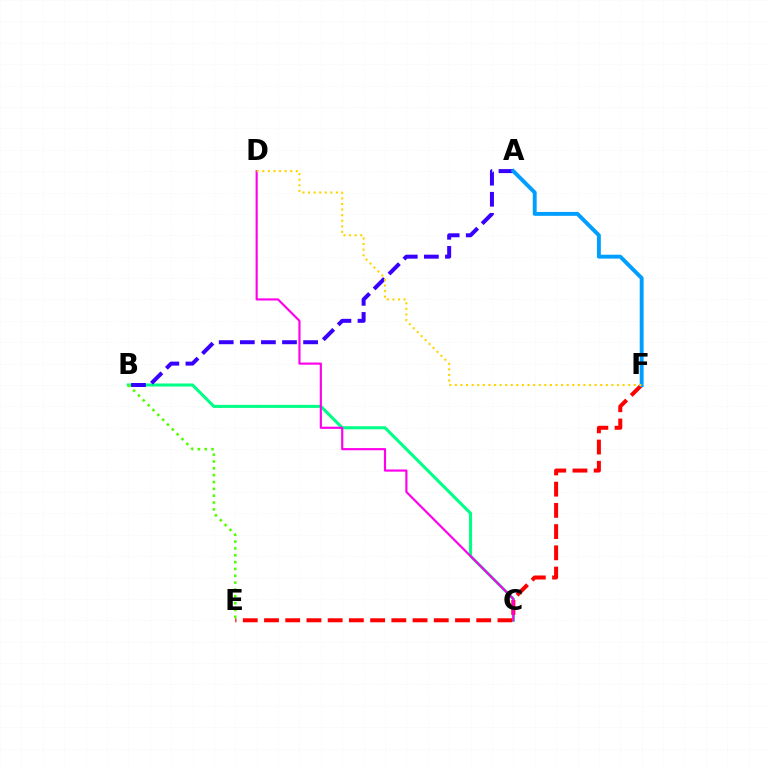{('B', 'C'): [{'color': '#00ff86', 'line_style': 'solid', 'thickness': 2.2}], ('E', 'F'): [{'color': '#ff0000', 'line_style': 'dashed', 'thickness': 2.88}], ('A', 'B'): [{'color': '#3700ff', 'line_style': 'dashed', 'thickness': 2.87}], ('C', 'D'): [{'color': '#ff00ed', 'line_style': 'solid', 'thickness': 1.55}], ('A', 'F'): [{'color': '#009eff', 'line_style': 'solid', 'thickness': 2.81}], ('B', 'E'): [{'color': '#4fff00', 'line_style': 'dotted', 'thickness': 1.86}], ('D', 'F'): [{'color': '#ffd500', 'line_style': 'dotted', 'thickness': 1.52}]}